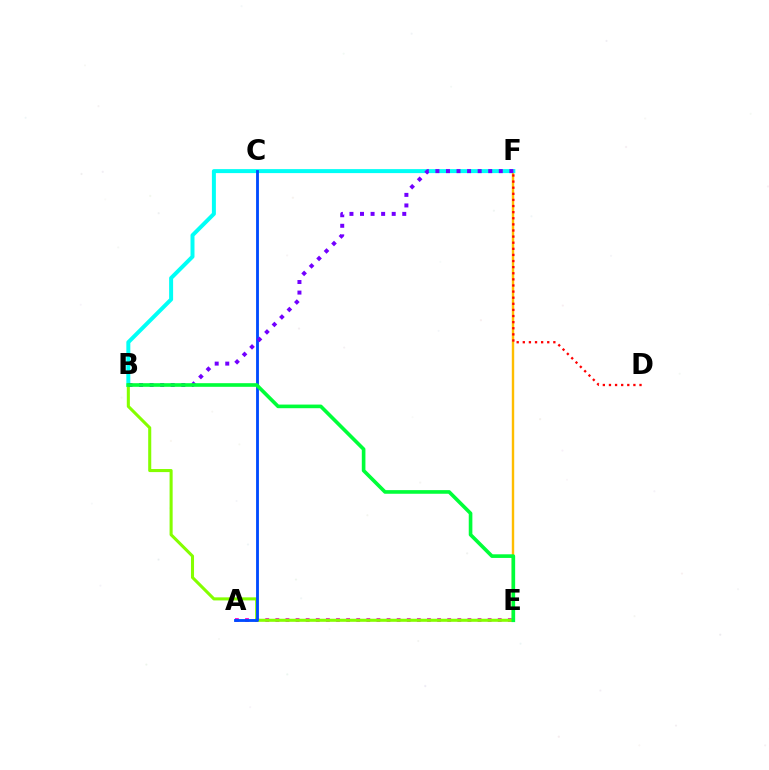{('E', 'F'): [{'color': '#ffbd00', 'line_style': 'solid', 'thickness': 1.73}], ('D', 'F'): [{'color': '#ff0000', 'line_style': 'dotted', 'thickness': 1.66}], ('B', 'F'): [{'color': '#00fff6', 'line_style': 'solid', 'thickness': 2.86}, {'color': '#7200ff', 'line_style': 'dotted', 'thickness': 2.87}], ('A', 'E'): [{'color': '#ff00cf', 'line_style': 'dotted', 'thickness': 2.75}], ('B', 'E'): [{'color': '#84ff00', 'line_style': 'solid', 'thickness': 2.21}, {'color': '#00ff39', 'line_style': 'solid', 'thickness': 2.61}], ('A', 'C'): [{'color': '#004bff', 'line_style': 'solid', 'thickness': 2.05}]}